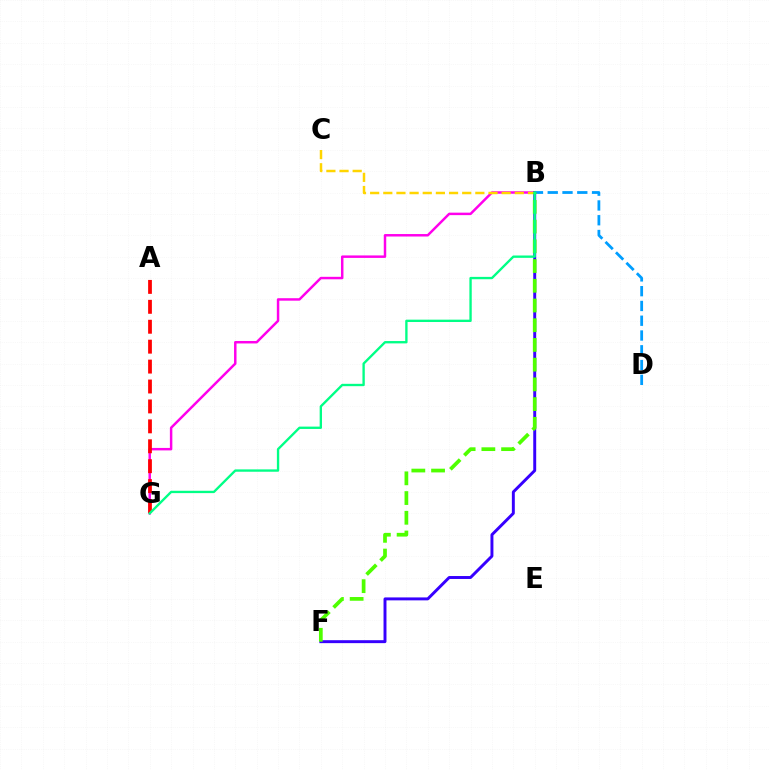{('B', 'G'): [{'color': '#ff00ed', 'line_style': 'solid', 'thickness': 1.78}, {'color': '#00ff86', 'line_style': 'solid', 'thickness': 1.69}], ('B', 'F'): [{'color': '#3700ff', 'line_style': 'solid', 'thickness': 2.12}, {'color': '#4fff00', 'line_style': 'dashed', 'thickness': 2.68}], ('B', 'C'): [{'color': '#ffd500', 'line_style': 'dashed', 'thickness': 1.79}], ('B', 'D'): [{'color': '#009eff', 'line_style': 'dashed', 'thickness': 2.01}], ('A', 'G'): [{'color': '#ff0000', 'line_style': 'dashed', 'thickness': 2.71}]}